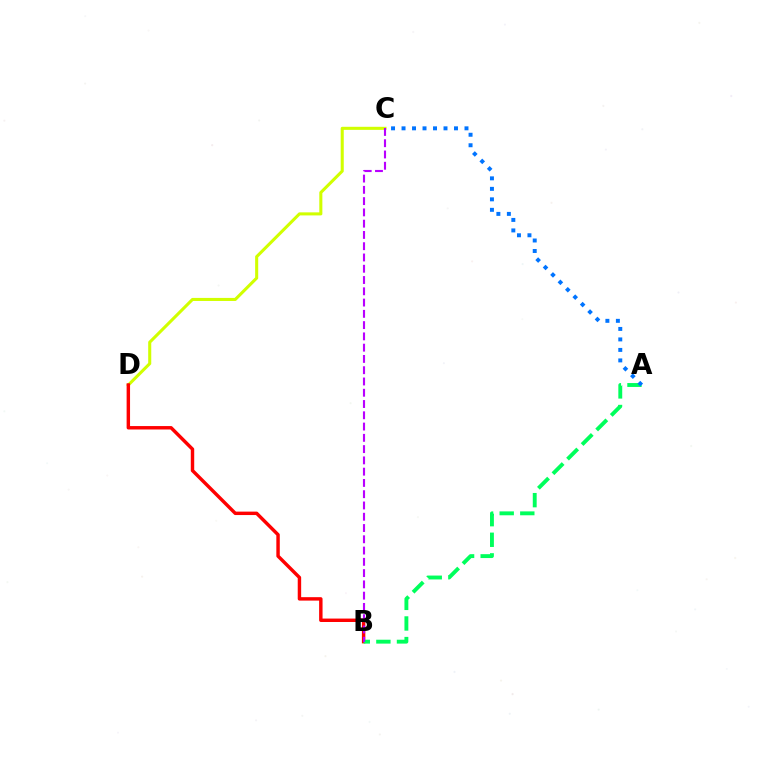{('C', 'D'): [{'color': '#d1ff00', 'line_style': 'solid', 'thickness': 2.2}], ('B', 'D'): [{'color': '#ff0000', 'line_style': 'solid', 'thickness': 2.47}], ('A', 'B'): [{'color': '#00ff5c', 'line_style': 'dashed', 'thickness': 2.8}], ('B', 'C'): [{'color': '#b900ff', 'line_style': 'dashed', 'thickness': 1.53}], ('A', 'C'): [{'color': '#0074ff', 'line_style': 'dotted', 'thickness': 2.85}]}